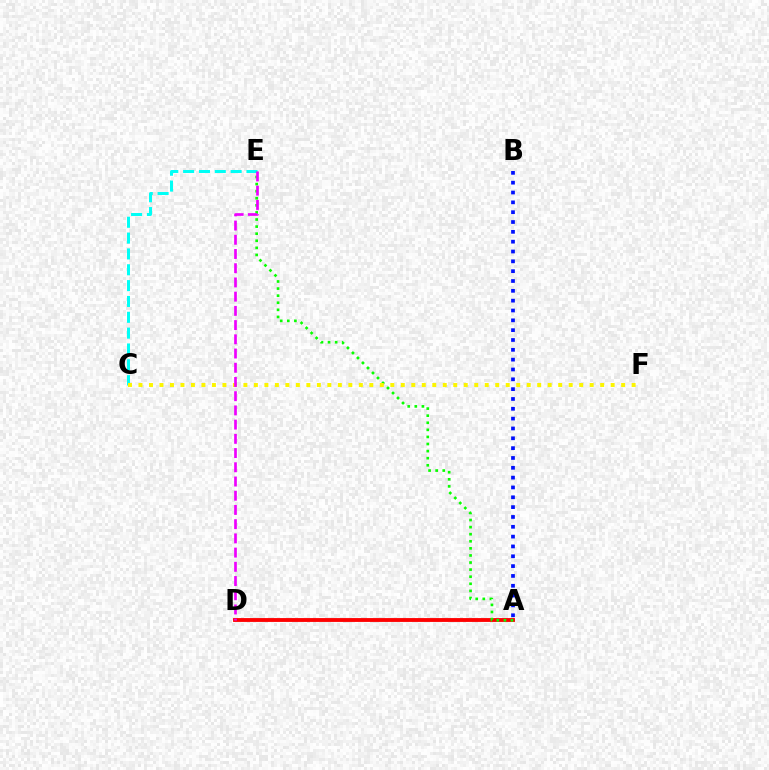{('C', 'E'): [{'color': '#00fff6', 'line_style': 'dashed', 'thickness': 2.15}], ('A', 'D'): [{'color': '#ff0000', 'line_style': 'solid', 'thickness': 2.77}], ('A', 'E'): [{'color': '#08ff00', 'line_style': 'dotted', 'thickness': 1.92}], ('C', 'F'): [{'color': '#fcf500', 'line_style': 'dotted', 'thickness': 2.85}], ('A', 'B'): [{'color': '#0010ff', 'line_style': 'dotted', 'thickness': 2.67}], ('D', 'E'): [{'color': '#ee00ff', 'line_style': 'dashed', 'thickness': 1.93}]}